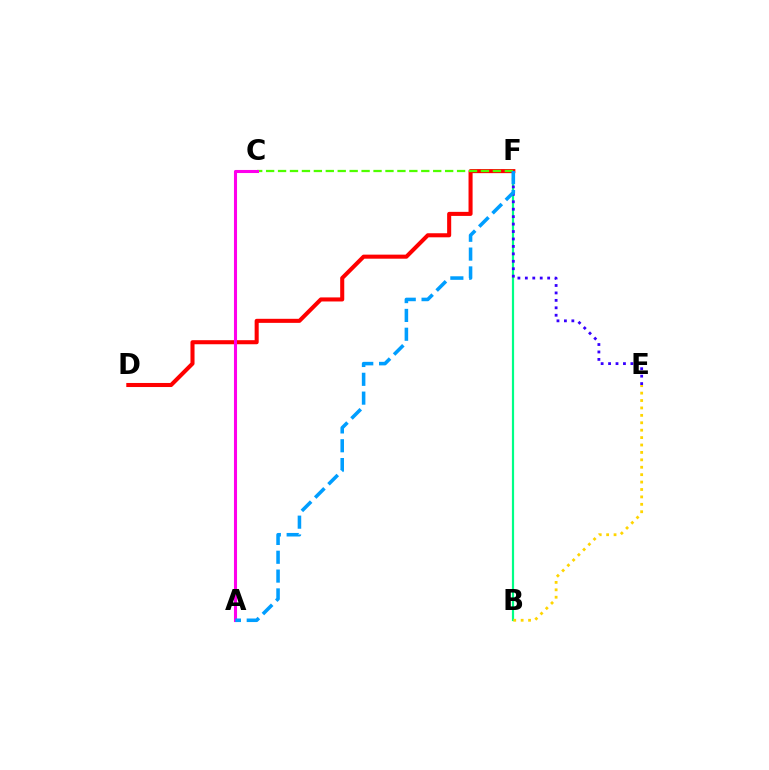{('B', 'F'): [{'color': '#00ff86', 'line_style': 'solid', 'thickness': 1.58}], ('D', 'F'): [{'color': '#ff0000', 'line_style': 'solid', 'thickness': 2.92}], ('B', 'E'): [{'color': '#ffd500', 'line_style': 'dotted', 'thickness': 2.01}], ('C', 'F'): [{'color': '#4fff00', 'line_style': 'dashed', 'thickness': 1.62}], ('A', 'C'): [{'color': '#ff00ed', 'line_style': 'solid', 'thickness': 2.21}], ('E', 'F'): [{'color': '#3700ff', 'line_style': 'dotted', 'thickness': 2.02}], ('A', 'F'): [{'color': '#009eff', 'line_style': 'dashed', 'thickness': 2.56}]}